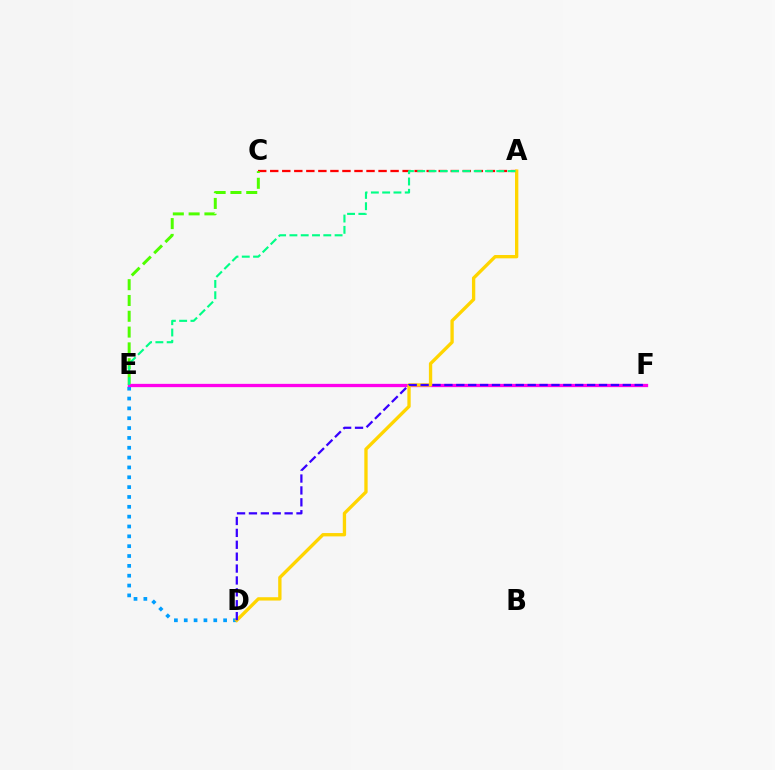{('A', 'C'): [{'color': '#ff0000', 'line_style': 'dashed', 'thickness': 1.64}], ('D', 'E'): [{'color': '#009eff', 'line_style': 'dotted', 'thickness': 2.67}], ('C', 'E'): [{'color': '#4fff00', 'line_style': 'dashed', 'thickness': 2.15}], ('E', 'F'): [{'color': '#ff00ed', 'line_style': 'solid', 'thickness': 2.37}], ('A', 'D'): [{'color': '#ffd500', 'line_style': 'solid', 'thickness': 2.4}], ('A', 'E'): [{'color': '#00ff86', 'line_style': 'dashed', 'thickness': 1.53}], ('D', 'F'): [{'color': '#3700ff', 'line_style': 'dashed', 'thickness': 1.62}]}